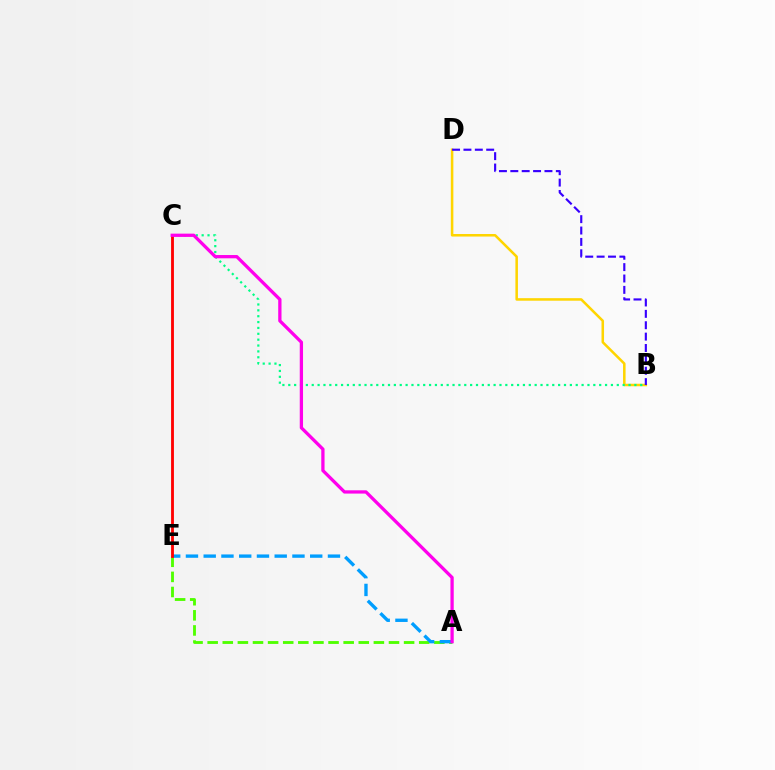{('A', 'E'): [{'color': '#4fff00', 'line_style': 'dashed', 'thickness': 2.05}, {'color': '#009eff', 'line_style': 'dashed', 'thickness': 2.41}], ('B', 'D'): [{'color': '#ffd500', 'line_style': 'solid', 'thickness': 1.82}, {'color': '#3700ff', 'line_style': 'dashed', 'thickness': 1.55}], ('B', 'C'): [{'color': '#00ff86', 'line_style': 'dotted', 'thickness': 1.59}], ('C', 'E'): [{'color': '#ff0000', 'line_style': 'solid', 'thickness': 2.04}], ('A', 'C'): [{'color': '#ff00ed', 'line_style': 'solid', 'thickness': 2.36}]}